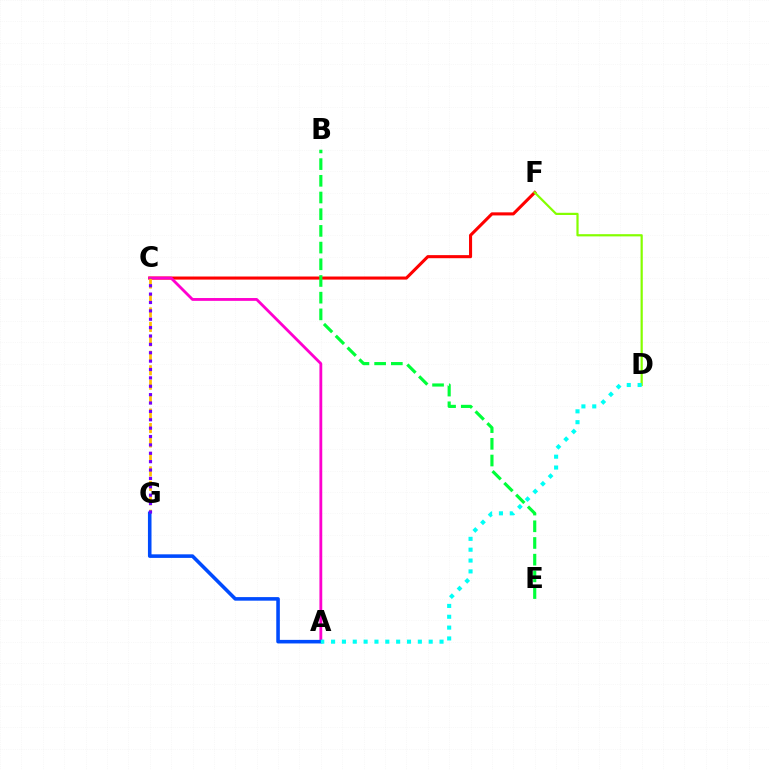{('C', 'F'): [{'color': '#ff0000', 'line_style': 'solid', 'thickness': 2.22}], ('A', 'C'): [{'color': '#ff00cf', 'line_style': 'solid', 'thickness': 2.03}], ('C', 'G'): [{'color': '#ffbd00', 'line_style': 'dashed', 'thickness': 1.96}, {'color': '#7200ff', 'line_style': 'dotted', 'thickness': 2.28}], ('A', 'G'): [{'color': '#004bff', 'line_style': 'solid', 'thickness': 2.57}], ('D', 'F'): [{'color': '#84ff00', 'line_style': 'solid', 'thickness': 1.59}], ('B', 'E'): [{'color': '#00ff39', 'line_style': 'dashed', 'thickness': 2.27}], ('A', 'D'): [{'color': '#00fff6', 'line_style': 'dotted', 'thickness': 2.95}]}